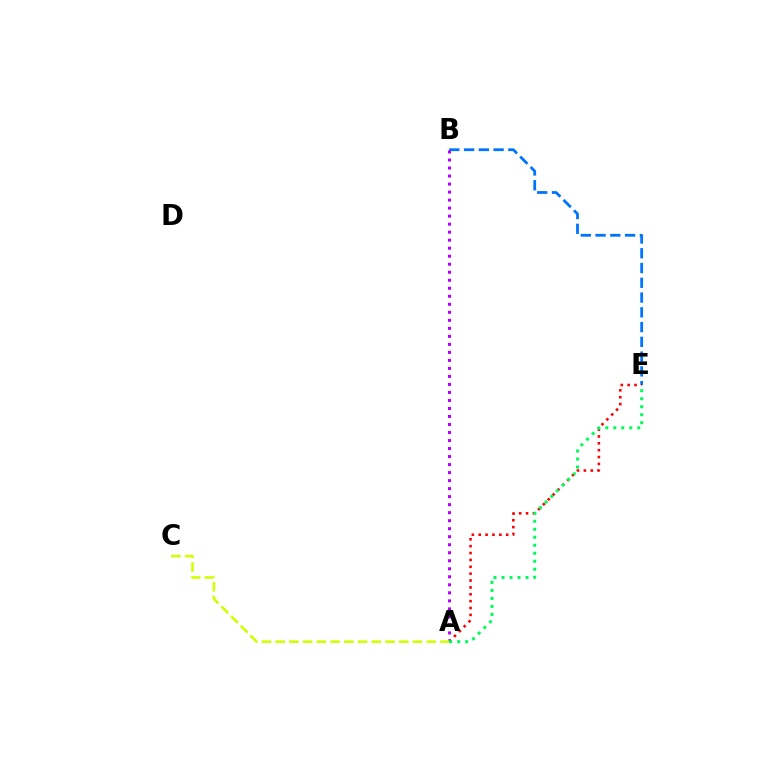{('B', 'E'): [{'color': '#0074ff', 'line_style': 'dashed', 'thickness': 2.01}], ('A', 'E'): [{'color': '#ff0000', 'line_style': 'dotted', 'thickness': 1.87}, {'color': '#00ff5c', 'line_style': 'dotted', 'thickness': 2.17}], ('A', 'B'): [{'color': '#b900ff', 'line_style': 'dotted', 'thickness': 2.18}], ('A', 'C'): [{'color': '#d1ff00', 'line_style': 'dashed', 'thickness': 1.87}]}